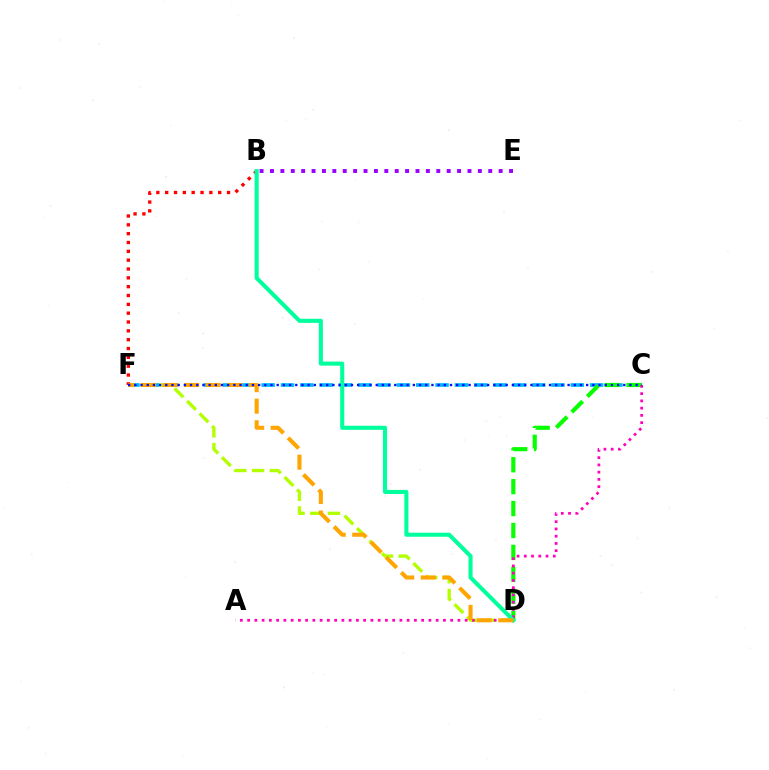{('D', 'F'): [{'color': '#b3ff00', 'line_style': 'dashed', 'thickness': 2.4}, {'color': '#ffa500', 'line_style': 'dashed', 'thickness': 2.93}], ('C', 'F'): [{'color': '#00b5ff', 'line_style': 'dashed', 'thickness': 2.62}, {'color': '#0010ff', 'line_style': 'dotted', 'thickness': 1.68}], ('C', 'D'): [{'color': '#08ff00', 'line_style': 'dashed', 'thickness': 2.98}], ('A', 'C'): [{'color': '#ff00bd', 'line_style': 'dotted', 'thickness': 1.97}], ('B', 'F'): [{'color': '#ff0000', 'line_style': 'dotted', 'thickness': 2.4}], ('B', 'D'): [{'color': '#00ff9d', 'line_style': 'solid', 'thickness': 2.93}], ('B', 'E'): [{'color': '#9b00ff', 'line_style': 'dotted', 'thickness': 2.82}]}